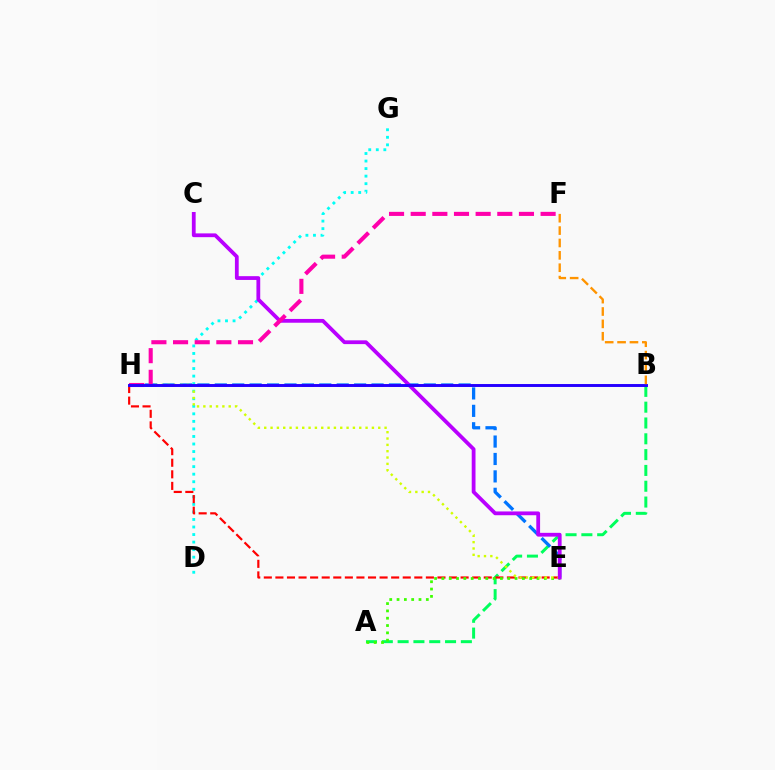{('D', 'G'): [{'color': '#00fff6', 'line_style': 'dotted', 'thickness': 2.05}], ('A', 'B'): [{'color': '#00ff5c', 'line_style': 'dashed', 'thickness': 2.15}], ('E', 'H'): [{'color': '#ff0000', 'line_style': 'dashed', 'thickness': 1.57}, {'color': '#0074ff', 'line_style': 'dashed', 'thickness': 2.37}, {'color': '#d1ff00', 'line_style': 'dotted', 'thickness': 1.72}], ('A', 'E'): [{'color': '#3dff00', 'line_style': 'dotted', 'thickness': 1.99}], ('C', 'E'): [{'color': '#b900ff', 'line_style': 'solid', 'thickness': 2.72}], ('F', 'H'): [{'color': '#ff00ac', 'line_style': 'dashed', 'thickness': 2.94}], ('B', 'H'): [{'color': '#2500ff', 'line_style': 'solid', 'thickness': 2.11}], ('B', 'F'): [{'color': '#ff9400', 'line_style': 'dashed', 'thickness': 1.68}]}